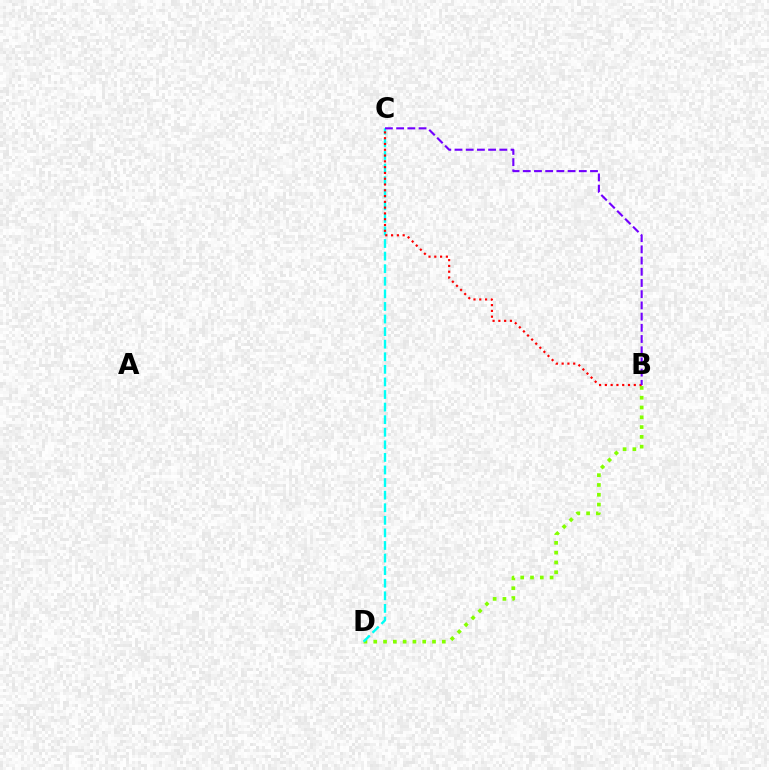{('B', 'D'): [{'color': '#84ff00', 'line_style': 'dotted', 'thickness': 2.66}], ('C', 'D'): [{'color': '#00fff6', 'line_style': 'dashed', 'thickness': 1.71}], ('B', 'C'): [{'color': '#ff0000', 'line_style': 'dotted', 'thickness': 1.57}, {'color': '#7200ff', 'line_style': 'dashed', 'thickness': 1.52}]}